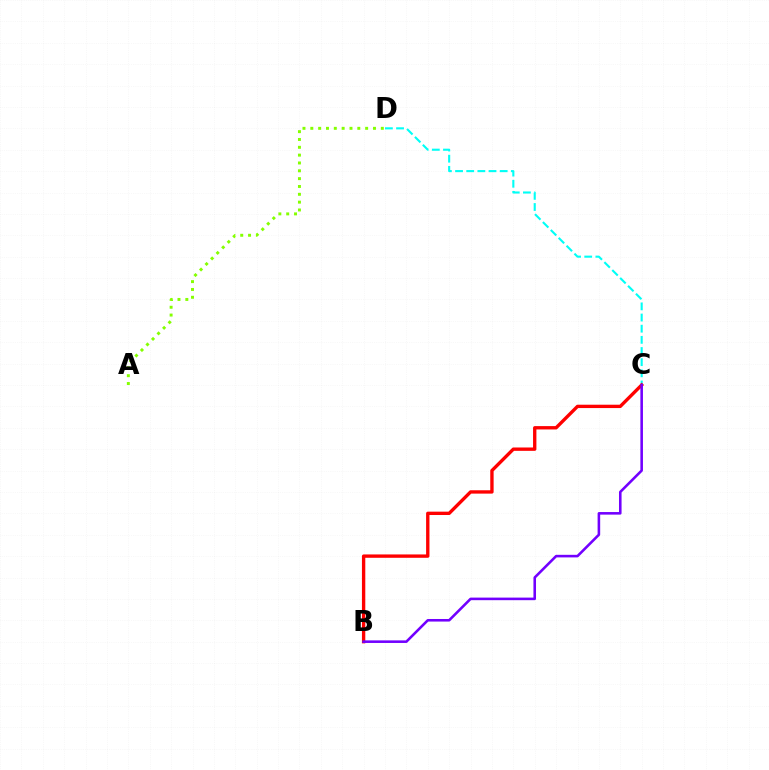{('C', 'D'): [{'color': '#00fff6', 'line_style': 'dashed', 'thickness': 1.52}], ('B', 'C'): [{'color': '#ff0000', 'line_style': 'solid', 'thickness': 2.41}, {'color': '#7200ff', 'line_style': 'solid', 'thickness': 1.86}], ('A', 'D'): [{'color': '#84ff00', 'line_style': 'dotted', 'thickness': 2.13}]}